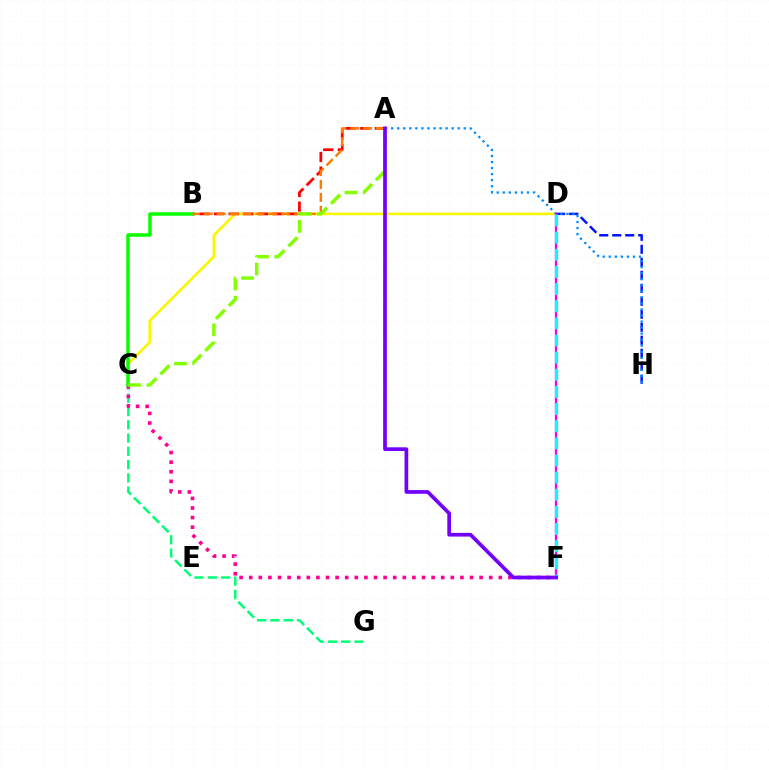{('C', 'D'): [{'color': '#fcf500', 'line_style': 'solid', 'thickness': 1.89}], ('C', 'G'): [{'color': '#00ff74', 'line_style': 'dashed', 'thickness': 1.8}], ('D', 'H'): [{'color': '#0010ff', 'line_style': 'dashed', 'thickness': 1.76}], ('A', 'B'): [{'color': '#ff0000', 'line_style': 'dashed', 'thickness': 1.99}, {'color': '#ff7c00', 'line_style': 'dashed', 'thickness': 1.75}], ('C', 'F'): [{'color': '#ff0094', 'line_style': 'dotted', 'thickness': 2.61}], ('A', 'H'): [{'color': '#008cff', 'line_style': 'dotted', 'thickness': 1.64}], ('B', 'C'): [{'color': '#08ff00', 'line_style': 'solid', 'thickness': 2.52}], ('D', 'F'): [{'color': '#ee00ff', 'line_style': 'solid', 'thickness': 1.65}, {'color': '#00fff6', 'line_style': 'dashed', 'thickness': 2.33}], ('A', 'C'): [{'color': '#84ff00', 'line_style': 'dashed', 'thickness': 2.47}], ('A', 'F'): [{'color': '#7200ff', 'line_style': 'solid', 'thickness': 2.67}]}